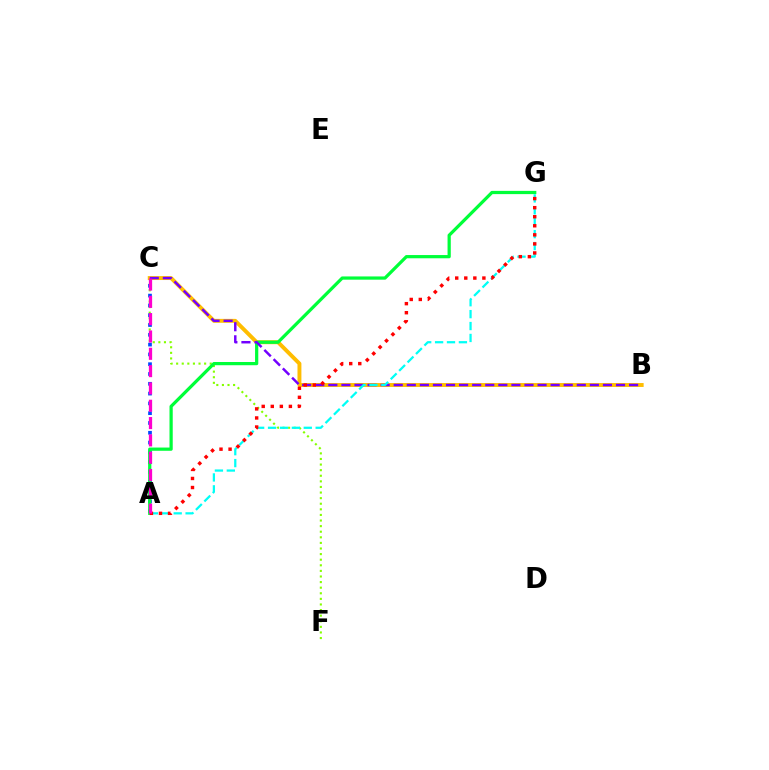{('C', 'F'): [{'color': '#84ff00', 'line_style': 'dotted', 'thickness': 1.52}], ('A', 'C'): [{'color': '#004bff', 'line_style': 'dotted', 'thickness': 2.66}, {'color': '#ff00cf', 'line_style': 'dashed', 'thickness': 2.35}], ('B', 'C'): [{'color': '#ffbd00', 'line_style': 'solid', 'thickness': 2.82}, {'color': '#7200ff', 'line_style': 'dashed', 'thickness': 1.78}], ('A', 'G'): [{'color': '#00ff39', 'line_style': 'solid', 'thickness': 2.33}, {'color': '#00fff6', 'line_style': 'dashed', 'thickness': 1.62}, {'color': '#ff0000', 'line_style': 'dotted', 'thickness': 2.46}]}